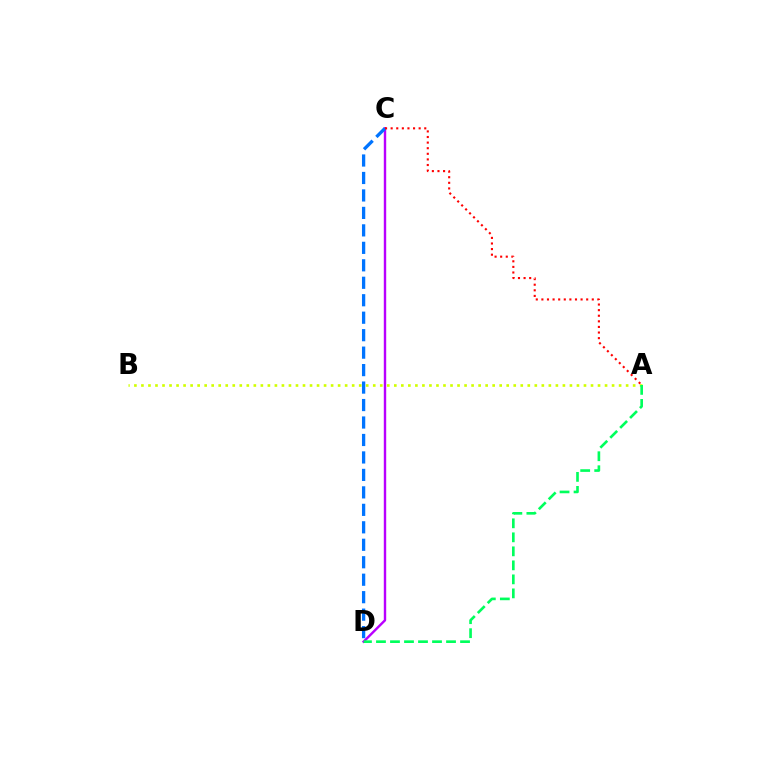{('A', 'B'): [{'color': '#d1ff00', 'line_style': 'dotted', 'thickness': 1.91}], ('C', 'D'): [{'color': '#b900ff', 'line_style': 'solid', 'thickness': 1.73}, {'color': '#0074ff', 'line_style': 'dashed', 'thickness': 2.37}], ('A', 'C'): [{'color': '#ff0000', 'line_style': 'dotted', 'thickness': 1.52}], ('A', 'D'): [{'color': '#00ff5c', 'line_style': 'dashed', 'thickness': 1.9}]}